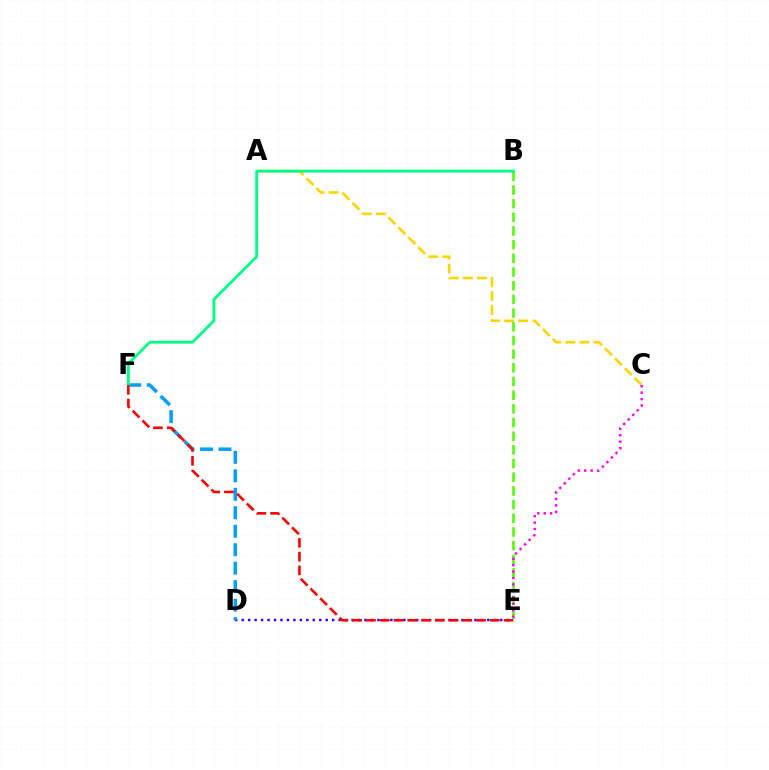{('A', 'C'): [{'color': '#ffd500', 'line_style': 'dashed', 'thickness': 1.9}], ('D', 'E'): [{'color': '#3700ff', 'line_style': 'dotted', 'thickness': 1.76}], ('D', 'F'): [{'color': '#009eff', 'line_style': 'dashed', 'thickness': 2.51}], ('B', 'E'): [{'color': '#4fff00', 'line_style': 'dashed', 'thickness': 1.86}], ('B', 'F'): [{'color': '#00ff86', 'line_style': 'solid', 'thickness': 2.05}], ('E', 'F'): [{'color': '#ff0000', 'line_style': 'dashed', 'thickness': 1.87}], ('C', 'E'): [{'color': '#ff00ed', 'line_style': 'dotted', 'thickness': 1.75}]}